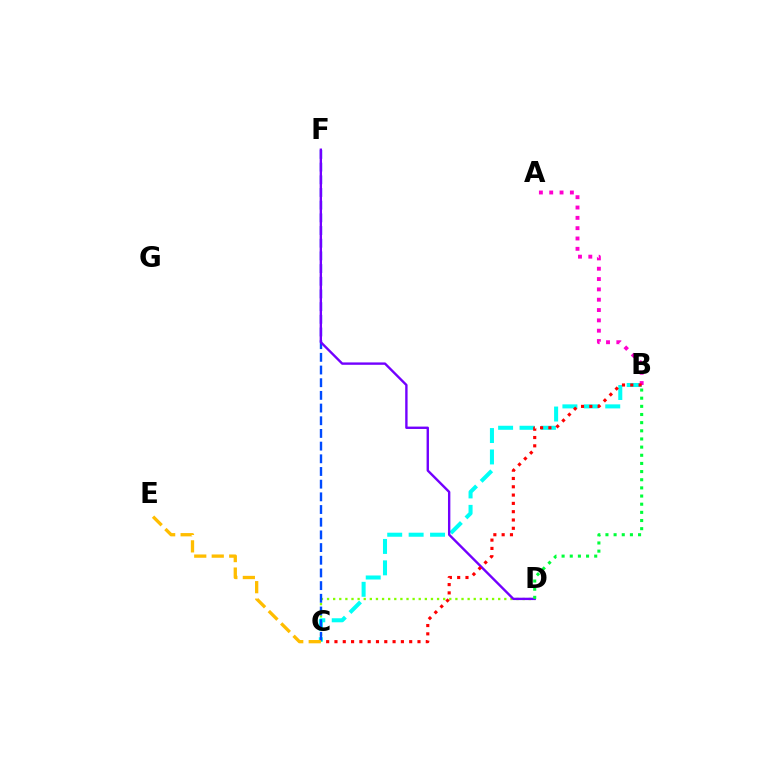{('C', 'D'): [{'color': '#84ff00', 'line_style': 'dotted', 'thickness': 1.66}], ('B', 'C'): [{'color': '#00fff6', 'line_style': 'dashed', 'thickness': 2.91}, {'color': '#ff0000', 'line_style': 'dotted', 'thickness': 2.26}], ('A', 'B'): [{'color': '#ff00cf', 'line_style': 'dotted', 'thickness': 2.81}], ('C', 'F'): [{'color': '#004bff', 'line_style': 'dashed', 'thickness': 1.72}], ('D', 'F'): [{'color': '#7200ff', 'line_style': 'solid', 'thickness': 1.71}], ('C', 'E'): [{'color': '#ffbd00', 'line_style': 'dashed', 'thickness': 2.38}], ('B', 'D'): [{'color': '#00ff39', 'line_style': 'dotted', 'thickness': 2.22}]}